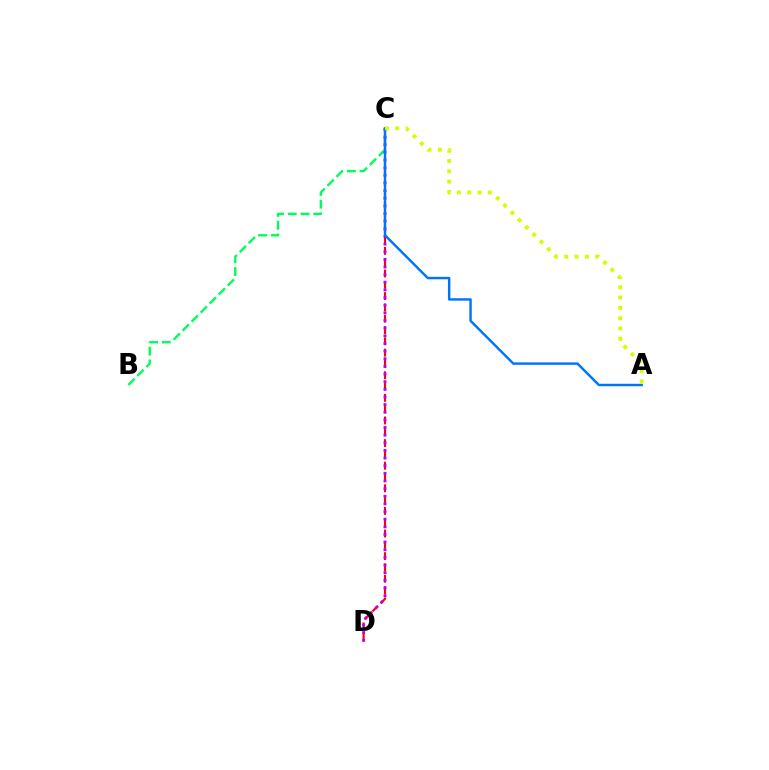{('C', 'D'): [{'color': '#ff0000', 'line_style': 'dashed', 'thickness': 1.54}, {'color': '#b900ff', 'line_style': 'dotted', 'thickness': 2.08}], ('B', 'C'): [{'color': '#00ff5c', 'line_style': 'dashed', 'thickness': 1.73}], ('A', 'C'): [{'color': '#0074ff', 'line_style': 'solid', 'thickness': 1.75}, {'color': '#d1ff00', 'line_style': 'dotted', 'thickness': 2.8}]}